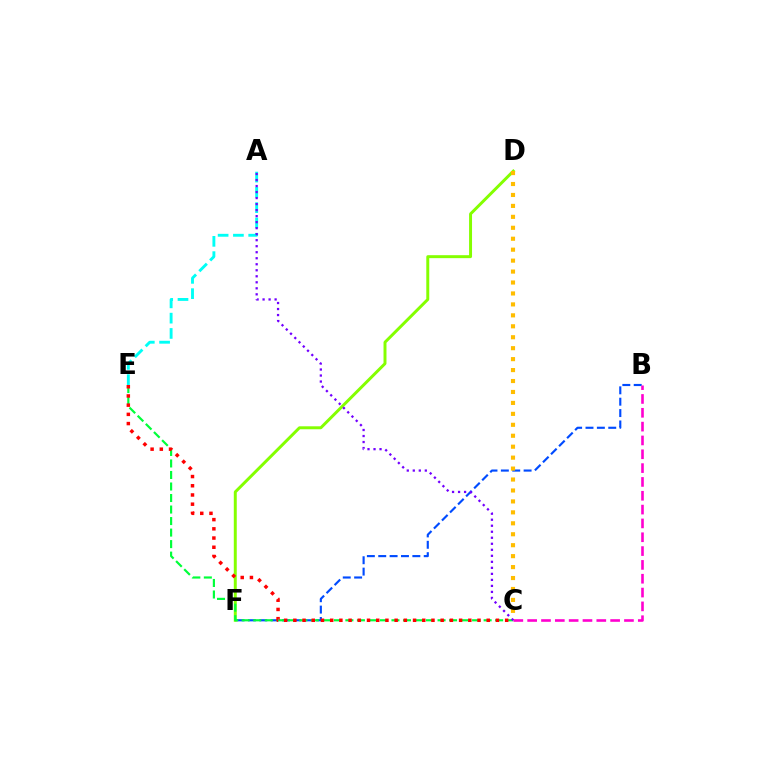{('A', 'E'): [{'color': '#00fff6', 'line_style': 'dashed', 'thickness': 2.08}], ('B', 'F'): [{'color': '#004bff', 'line_style': 'dashed', 'thickness': 1.54}], ('D', 'F'): [{'color': '#84ff00', 'line_style': 'solid', 'thickness': 2.13}], ('C', 'E'): [{'color': '#00ff39', 'line_style': 'dashed', 'thickness': 1.56}, {'color': '#ff0000', 'line_style': 'dotted', 'thickness': 2.5}], ('B', 'C'): [{'color': '#ff00cf', 'line_style': 'dashed', 'thickness': 1.88}], ('C', 'D'): [{'color': '#ffbd00', 'line_style': 'dotted', 'thickness': 2.97}], ('A', 'C'): [{'color': '#7200ff', 'line_style': 'dotted', 'thickness': 1.63}]}